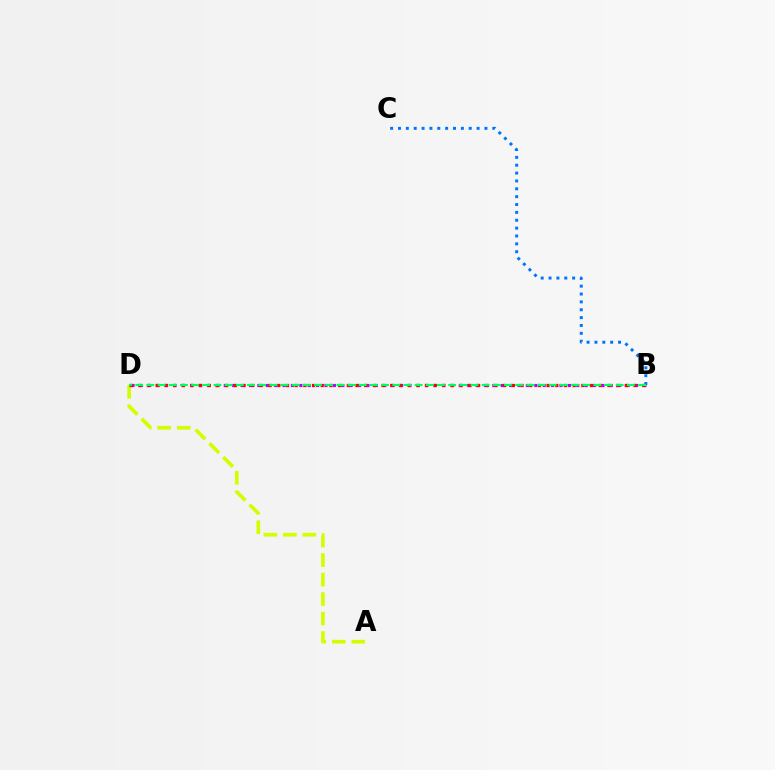{('B', 'D'): [{'color': '#b900ff', 'line_style': 'dotted', 'thickness': 2.28}, {'color': '#ff0000', 'line_style': 'dotted', 'thickness': 2.36}, {'color': '#00ff5c', 'line_style': 'dashed', 'thickness': 1.52}], ('A', 'D'): [{'color': '#d1ff00', 'line_style': 'dashed', 'thickness': 2.65}], ('B', 'C'): [{'color': '#0074ff', 'line_style': 'dotted', 'thickness': 2.14}]}